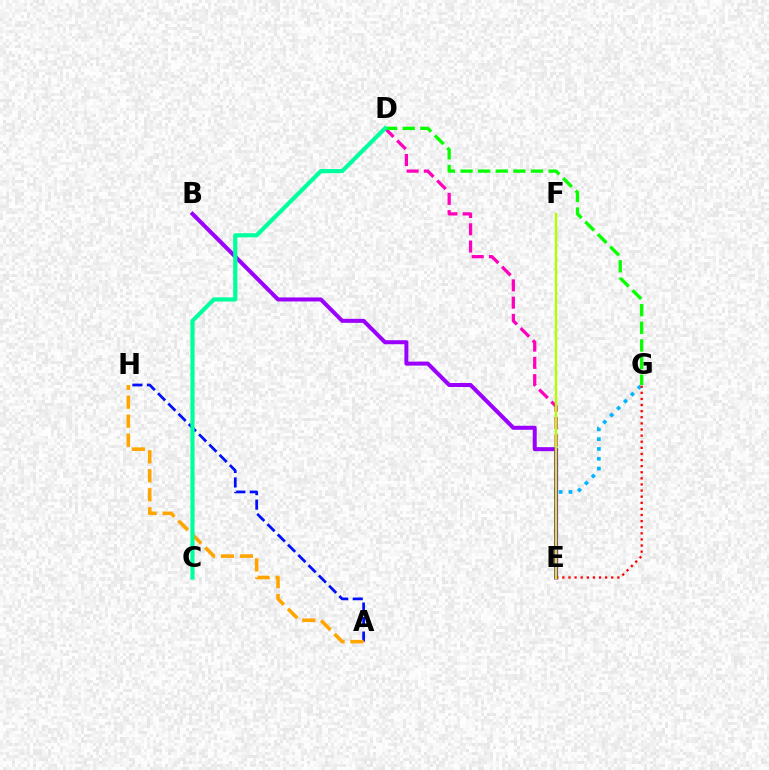{('D', 'E'): [{'color': '#ff00bd', 'line_style': 'dashed', 'thickness': 2.35}], ('D', 'G'): [{'color': '#08ff00', 'line_style': 'dashed', 'thickness': 2.39}], ('E', 'G'): [{'color': '#00b5ff', 'line_style': 'dotted', 'thickness': 2.66}, {'color': '#ff0000', 'line_style': 'dotted', 'thickness': 1.66}], ('B', 'E'): [{'color': '#9b00ff', 'line_style': 'solid', 'thickness': 2.89}], ('A', 'H'): [{'color': '#0010ff', 'line_style': 'dashed', 'thickness': 1.97}, {'color': '#ffa500', 'line_style': 'dashed', 'thickness': 2.58}], ('C', 'D'): [{'color': '#00ff9d', 'line_style': 'solid', 'thickness': 2.99}], ('E', 'F'): [{'color': '#b3ff00', 'line_style': 'solid', 'thickness': 1.74}]}